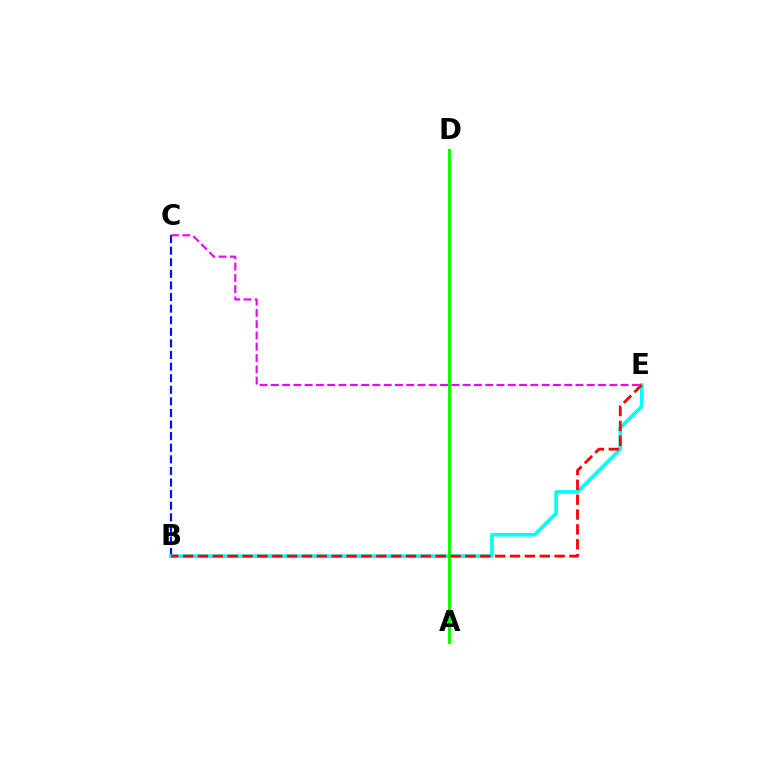{('B', 'C'): [{'color': '#0010ff', 'line_style': 'dashed', 'thickness': 1.58}], ('B', 'E'): [{'color': '#00fff6', 'line_style': 'solid', 'thickness': 2.61}, {'color': '#ff0000', 'line_style': 'dashed', 'thickness': 2.02}], ('C', 'E'): [{'color': '#ee00ff', 'line_style': 'dashed', 'thickness': 1.53}], ('A', 'D'): [{'color': '#fcf500', 'line_style': 'solid', 'thickness': 1.53}, {'color': '#08ff00', 'line_style': 'solid', 'thickness': 2.12}]}